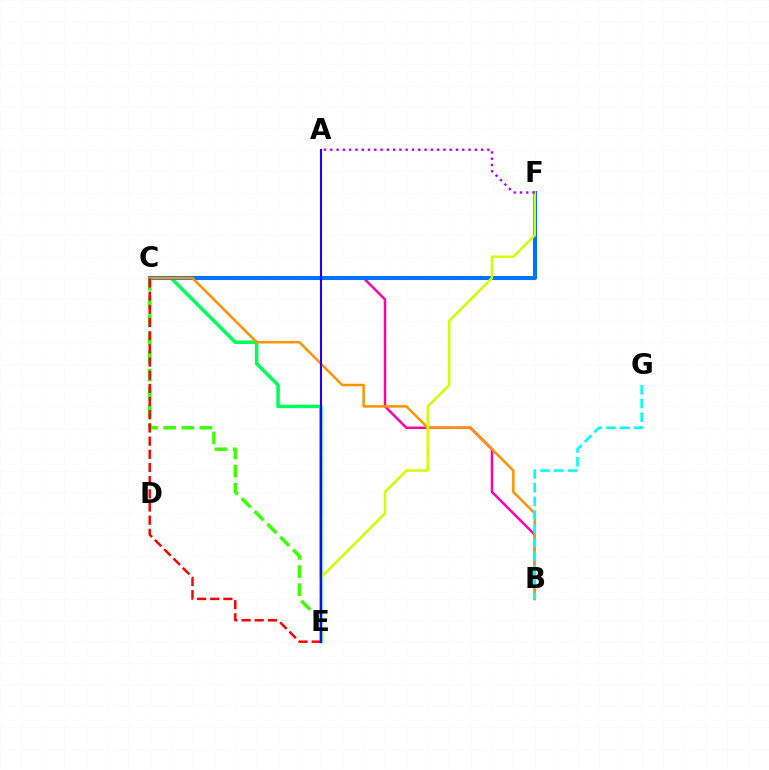{('B', 'C'): [{'color': '#ff00ac', 'line_style': 'solid', 'thickness': 1.79}, {'color': '#ff9400', 'line_style': 'solid', 'thickness': 1.82}], ('C', 'E'): [{'color': '#00ff5c', 'line_style': 'solid', 'thickness': 2.53}, {'color': '#3dff00', 'line_style': 'dashed', 'thickness': 2.47}, {'color': '#ff0000', 'line_style': 'dashed', 'thickness': 1.79}], ('C', 'F'): [{'color': '#0074ff', 'line_style': 'solid', 'thickness': 2.94}], ('B', 'G'): [{'color': '#00fff6', 'line_style': 'dashed', 'thickness': 1.87}], ('E', 'F'): [{'color': '#d1ff00', 'line_style': 'solid', 'thickness': 1.79}], ('A', 'E'): [{'color': '#2500ff', 'line_style': 'solid', 'thickness': 1.52}], ('A', 'F'): [{'color': '#b900ff', 'line_style': 'dotted', 'thickness': 1.71}]}